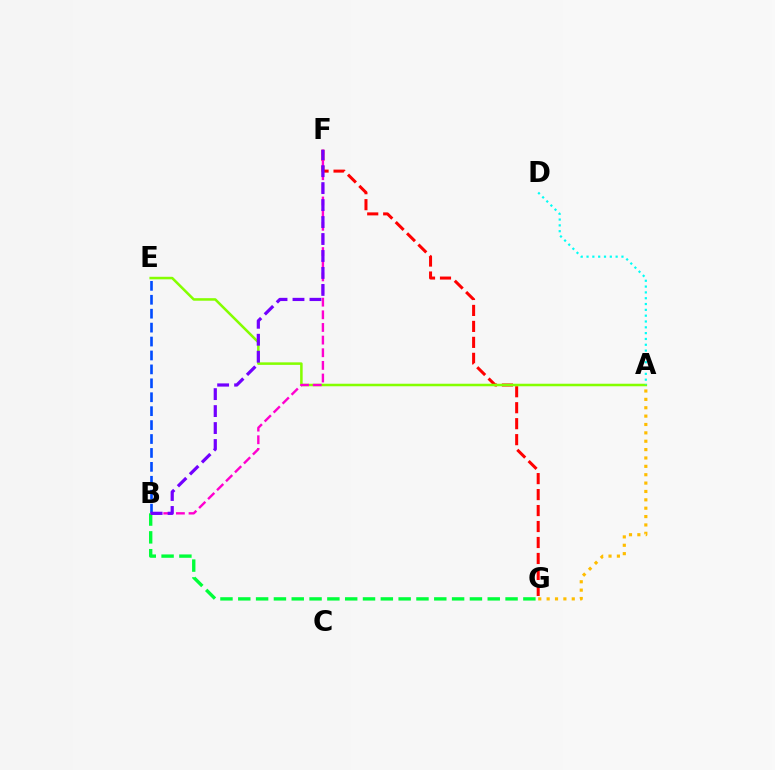{('F', 'G'): [{'color': '#ff0000', 'line_style': 'dashed', 'thickness': 2.17}], ('B', 'G'): [{'color': '#00ff39', 'line_style': 'dashed', 'thickness': 2.42}], ('B', 'E'): [{'color': '#004bff', 'line_style': 'dashed', 'thickness': 1.89}], ('A', 'E'): [{'color': '#84ff00', 'line_style': 'solid', 'thickness': 1.82}], ('A', 'D'): [{'color': '#00fff6', 'line_style': 'dotted', 'thickness': 1.58}], ('A', 'G'): [{'color': '#ffbd00', 'line_style': 'dotted', 'thickness': 2.27}], ('B', 'F'): [{'color': '#ff00cf', 'line_style': 'dashed', 'thickness': 1.72}, {'color': '#7200ff', 'line_style': 'dashed', 'thickness': 2.31}]}